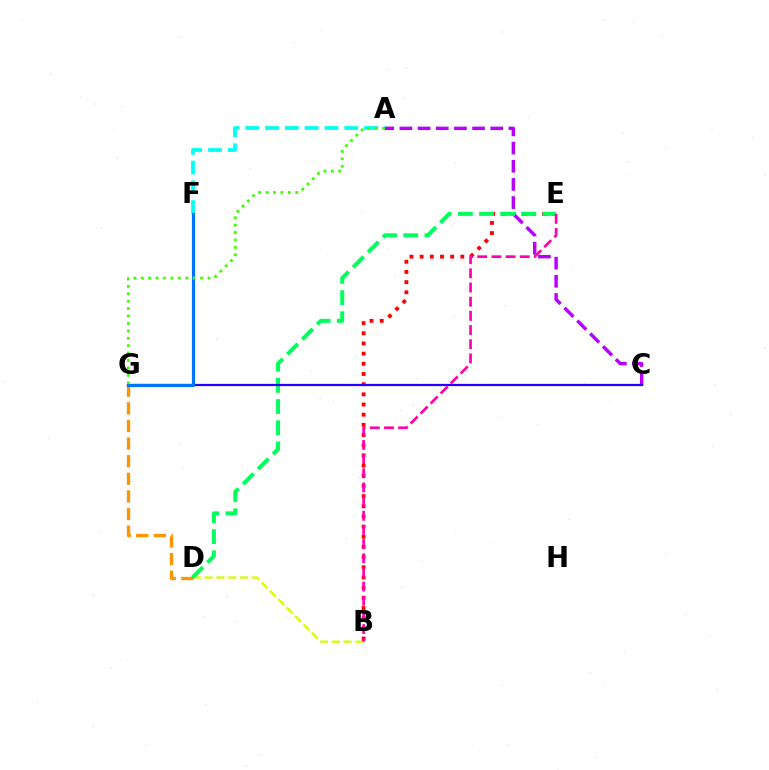{('B', 'D'): [{'color': '#d1ff00', 'line_style': 'dashed', 'thickness': 1.61}], ('D', 'G'): [{'color': '#ff9400', 'line_style': 'dashed', 'thickness': 2.39}], ('A', 'C'): [{'color': '#b900ff', 'line_style': 'dashed', 'thickness': 2.47}], ('B', 'E'): [{'color': '#ff0000', 'line_style': 'dotted', 'thickness': 2.76}, {'color': '#ff00ac', 'line_style': 'dashed', 'thickness': 1.93}], ('A', 'F'): [{'color': '#00fff6', 'line_style': 'dashed', 'thickness': 2.69}], ('D', 'E'): [{'color': '#00ff5c', 'line_style': 'dashed', 'thickness': 2.87}], ('C', 'G'): [{'color': '#2500ff', 'line_style': 'solid', 'thickness': 1.61}], ('F', 'G'): [{'color': '#0074ff', 'line_style': 'solid', 'thickness': 2.28}], ('A', 'G'): [{'color': '#3dff00', 'line_style': 'dotted', 'thickness': 2.01}]}